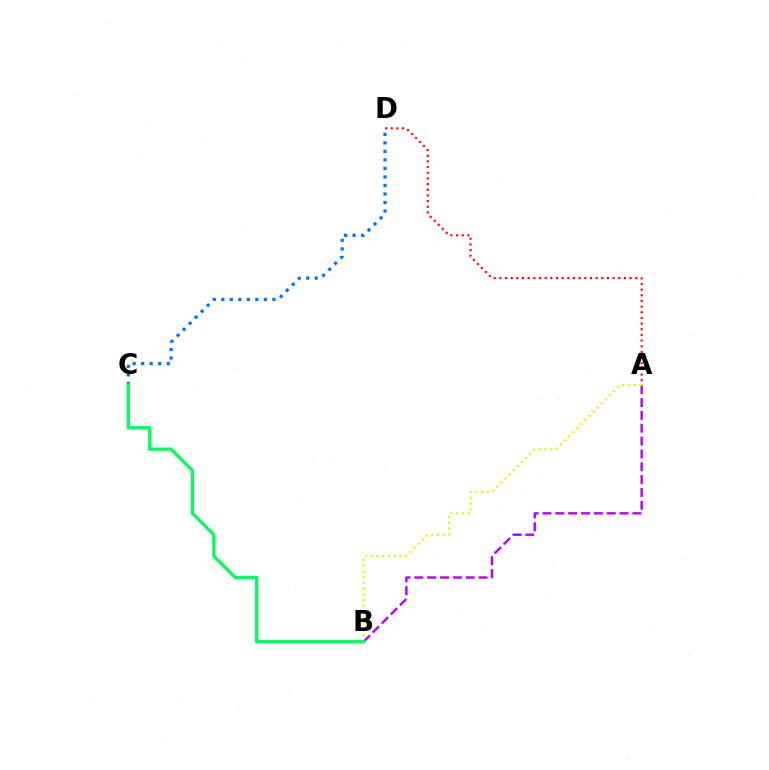{('A', 'D'): [{'color': '#ff0000', 'line_style': 'dotted', 'thickness': 1.54}], ('A', 'B'): [{'color': '#b900ff', 'line_style': 'dashed', 'thickness': 1.74}, {'color': '#d1ff00', 'line_style': 'dotted', 'thickness': 1.57}], ('C', 'D'): [{'color': '#0074ff', 'line_style': 'dotted', 'thickness': 2.32}], ('B', 'C'): [{'color': '#00ff5c', 'line_style': 'solid', 'thickness': 2.37}]}